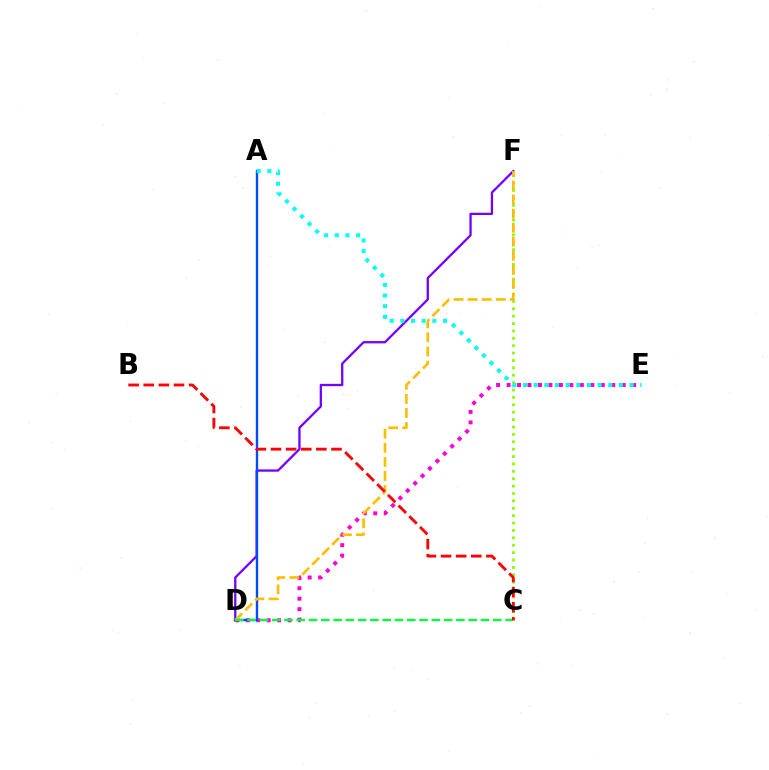{('D', 'F'): [{'color': '#7200ff', 'line_style': 'solid', 'thickness': 1.65}, {'color': '#ffbd00', 'line_style': 'dashed', 'thickness': 1.91}], ('C', 'F'): [{'color': '#84ff00', 'line_style': 'dotted', 'thickness': 2.01}], ('D', 'E'): [{'color': '#ff00cf', 'line_style': 'dotted', 'thickness': 2.85}], ('A', 'D'): [{'color': '#004bff', 'line_style': 'solid', 'thickness': 1.72}], ('C', 'D'): [{'color': '#00ff39', 'line_style': 'dashed', 'thickness': 1.67}], ('A', 'E'): [{'color': '#00fff6', 'line_style': 'dotted', 'thickness': 2.9}], ('B', 'C'): [{'color': '#ff0000', 'line_style': 'dashed', 'thickness': 2.05}]}